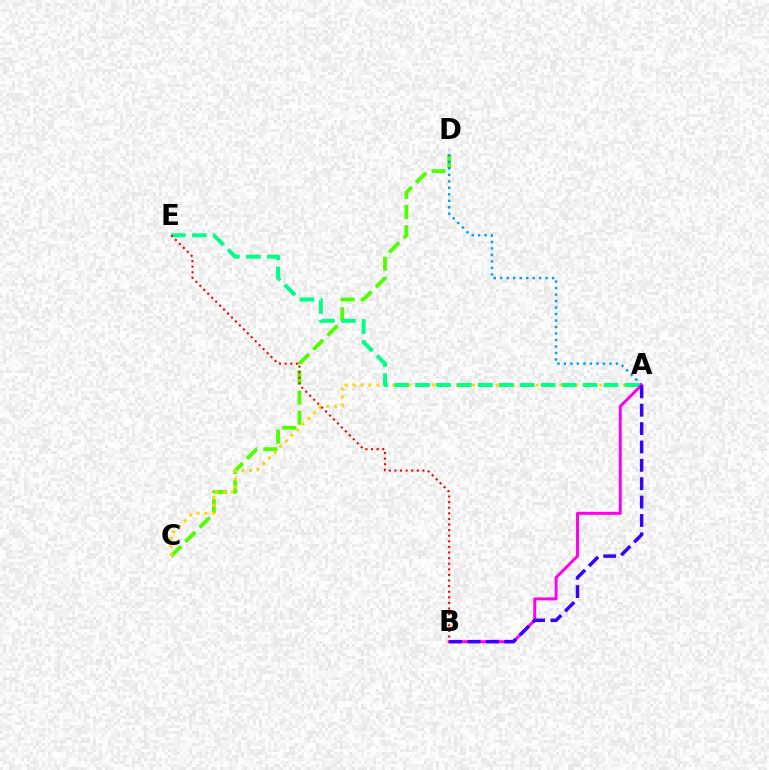{('C', 'D'): [{'color': '#4fff00', 'line_style': 'dashed', 'thickness': 2.74}], ('A', 'C'): [{'color': '#ffd500', 'line_style': 'dotted', 'thickness': 2.16}], ('A', 'D'): [{'color': '#009eff', 'line_style': 'dotted', 'thickness': 1.76}], ('A', 'E'): [{'color': '#00ff86', 'line_style': 'dashed', 'thickness': 2.85}], ('A', 'B'): [{'color': '#ff00ed', 'line_style': 'solid', 'thickness': 2.12}, {'color': '#3700ff', 'line_style': 'dashed', 'thickness': 2.5}], ('B', 'E'): [{'color': '#ff0000', 'line_style': 'dotted', 'thickness': 1.52}]}